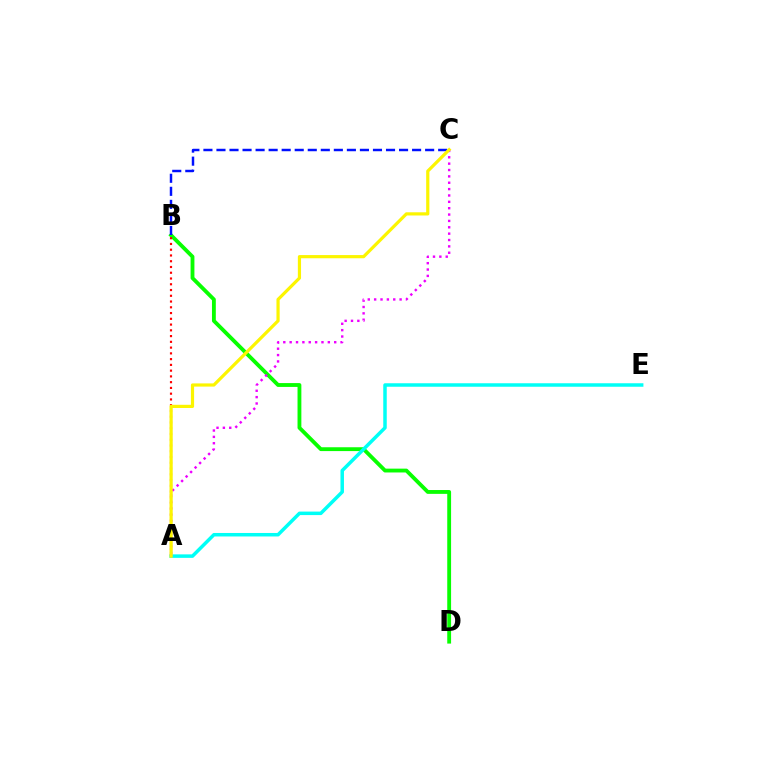{('B', 'D'): [{'color': '#08ff00', 'line_style': 'solid', 'thickness': 2.76}], ('A', 'B'): [{'color': '#ff0000', 'line_style': 'dotted', 'thickness': 1.56}], ('A', 'E'): [{'color': '#00fff6', 'line_style': 'solid', 'thickness': 2.52}], ('A', 'C'): [{'color': '#ee00ff', 'line_style': 'dotted', 'thickness': 1.73}, {'color': '#fcf500', 'line_style': 'solid', 'thickness': 2.3}], ('B', 'C'): [{'color': '#0010ff', 'line_style': 'dashed', 'thickness': 1.77}]}